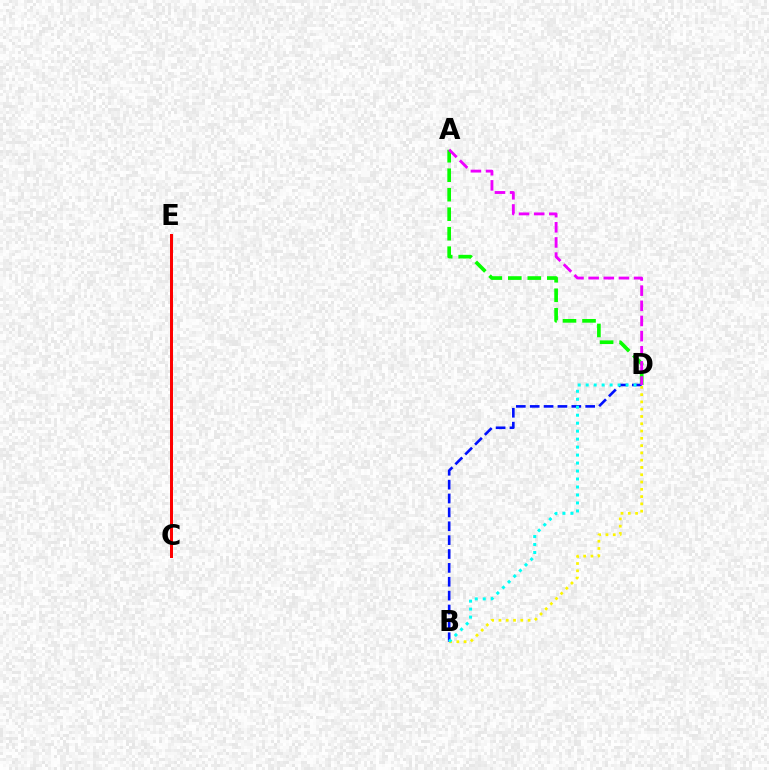{('A', 'D'): [{'color': '#08ff00', 'line_style': 'dashed', 'thickness': 2.65}, {'color': '#ee00ff', 'line_style': 'dashed', 'thickness': 2.06}], ('C', 'E'): [{'color': '#ff0000', 'line_style': 'solid', 'thickness': 2.16}], ('B', 'D'): [{'color': '#0010ff', 'line_style': 'dashed', 'thickness': 1.88}, {'color': '#fcf500', 'line_style': 'dotted', 'thickness': 1.98}, {'color': '#00fff6', 'line_style': 'dotted', 'thickness': 2.17}]}